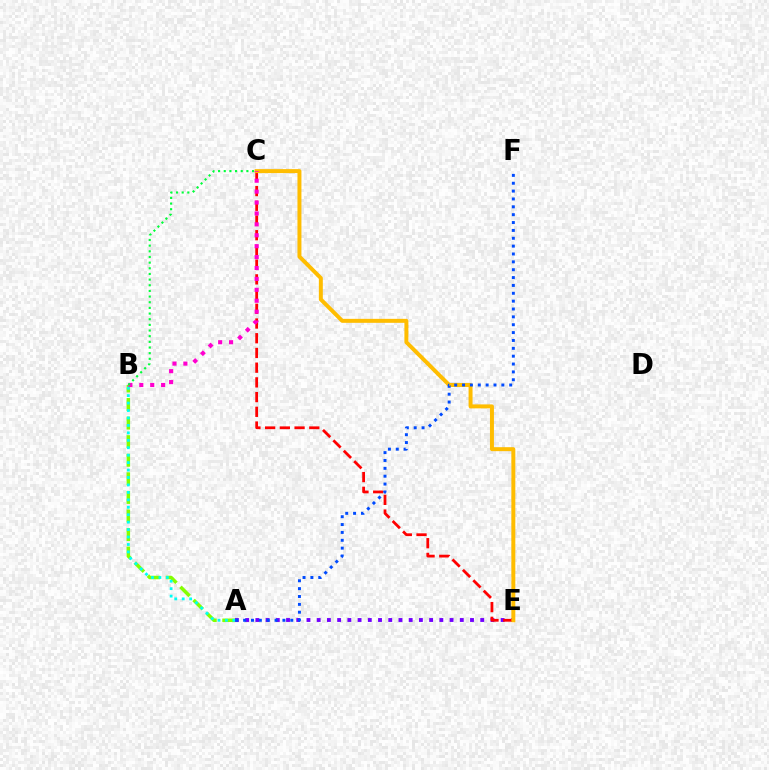{('A', 'B'): [{'color': '#84ff00', 'line_style': 'dashed', 'thickness': 2.52}, {'color': '#00fff6', 'line_style': 'dotted', 'thickness': 2.02}], ('A', 'E'): [{'color': '#7200ff', 'line_style': 'dotted', 'thickness': 2.78}], ('C', 'E'): [{'color': '#ff0000', 'line_style': 'dashed', 'thickness': 2.0}, {'color': '#ffbd00', 'line_style': 'solid', 'thickness': 2.86}], ('B', 'C'): [{'color': '#ff00cf', 'line_style': 'dotted', 'thickness': 2.96}, {'color': '#00ff39', 'line_style': 'dotted', 'thickness': 1.54}], ('A', 'F'): [{'color': '#004bff', 'line_style': 'dotted', 'thickness': 2.14}]}